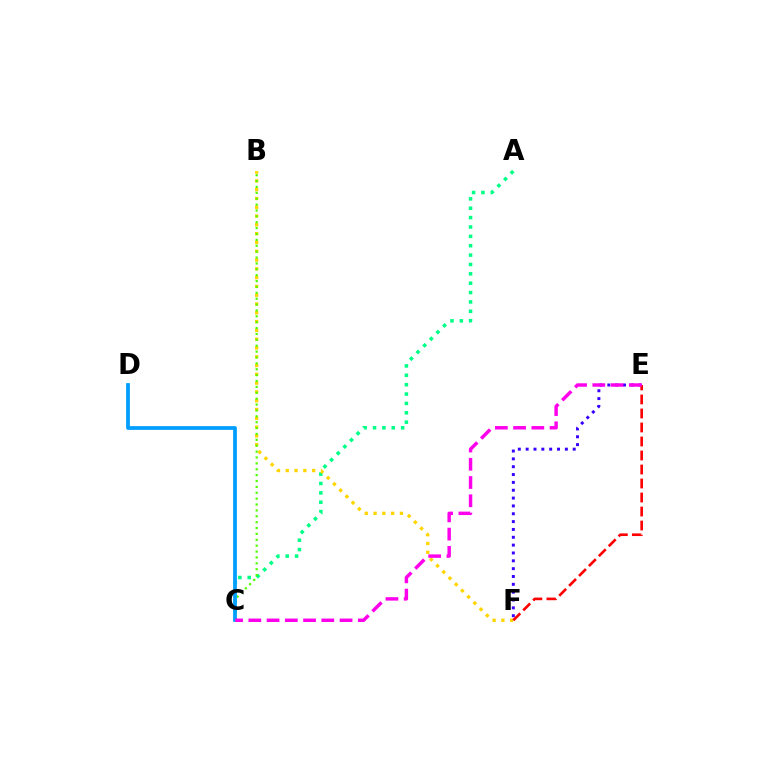{('A', 'C'): [{'color': '#00ff86', 'line_style': 'dotted', 'thickness': 2.55}], ('B', 'F'): [{'color': '#ffd500', 'line_style': 'dotted', 'thickness': 2.39}], ('B', 'C'): [{'color': '#4fff00', 'line_style': 'dotted', 'thickness': 1.6}], ('E', 'F'): [{'color': '#3700ff', 'line_style': 'dotted', 'thickness': 2.13}, {'color': '#ff0000', 'line_style': 'dashed', 'thickness': 1.9}], ('C', 'D'): [{'color': '#009eff', 'line_style': 'solid', 'thickness': 2.71}], ('C', 'E'): [{'color': '#ff00ed', 'line_style': 'dashed', 'thickness': 2.48}]}